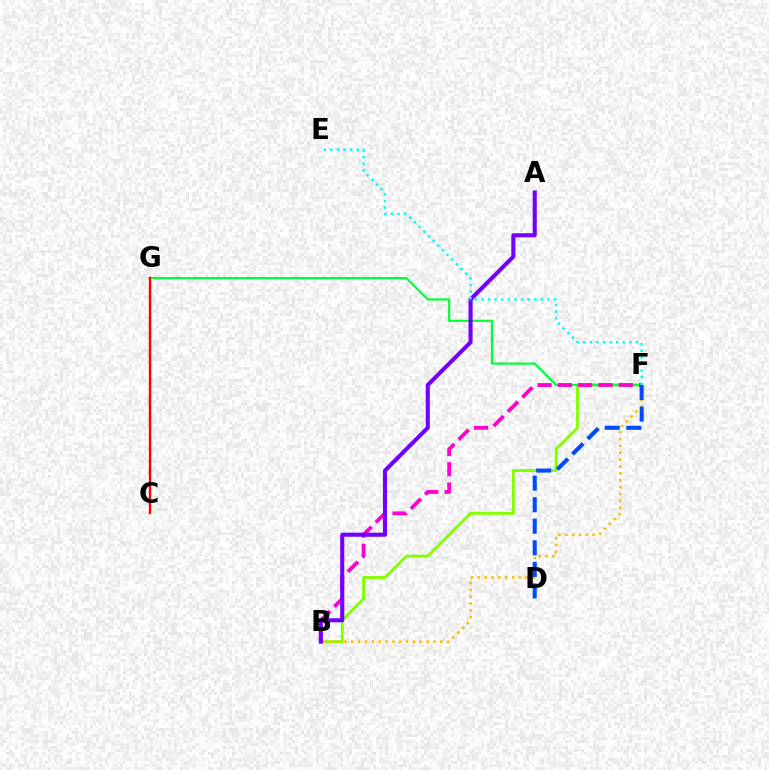{('B', 'F'): [{'color': '#84ff00', 'line_style': 'solid', 'thickness': 2.07}, {'color': '#ffbd00', 'line_style': 'dotted', 'thickness': 1.86}, {'color': '#ff00cf', 'line_style': 'dashed', 'thickness': 2.76}], ('F', 'G'): [{'color': '#00ff39', 'line_style': 'solid', 'thickness': 1.57}], ('C', 'G'): [{'color': '#ff0000', 'line_style': 'solid', 'thickness': 1.72}], ('A', 'B'): [{'color': '#7200ff', 'line_style': 'solid', 'thickness': 2.94}], ('D', 'F'): [{'color': '#004bff', 'line_style': 'dashed', 'thickness': 2.93}], ('E', 'F'): [{'color': '#00fff6', 'line_style': 'dotted', 'thickness': 1.79}]}